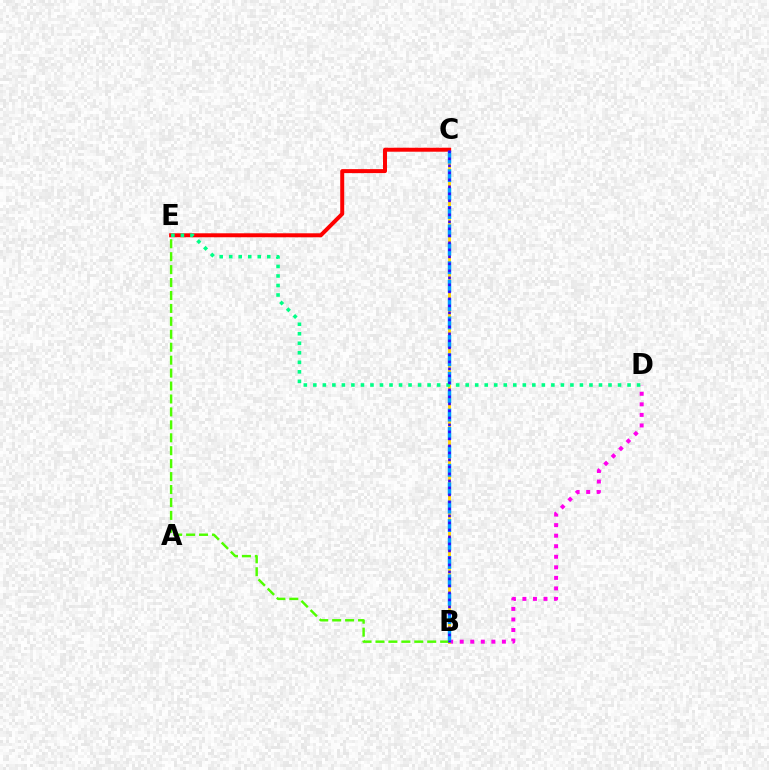{('B', 'D'): [{'color': '#ff00ed', 'line_style': 'dotted', 'thickness': 2.87}], ('B', 'C'): [{'color': '#ffd500', 'line_style': 'solid', 'thickness': 2.04}, {'color': '#009eff', 'line_style': 'dashed', 'thickness': 2.5}, {'color': '#3700ff', 'line_style': 'dotted', 'thickness': 1.9}], ('C', 'E'): [{'color': '#ff0000', 'line_style': 'solid', 'thickness': 2.86}], ('D', 'E'): [{'color': '#00ff86', 'line_style': 'dotted', 'thickness': 2.59}], ('B', 'E'): [{'color': '#4fff00', 'line_style': 'dashed', 'thickness': 1.76}]}